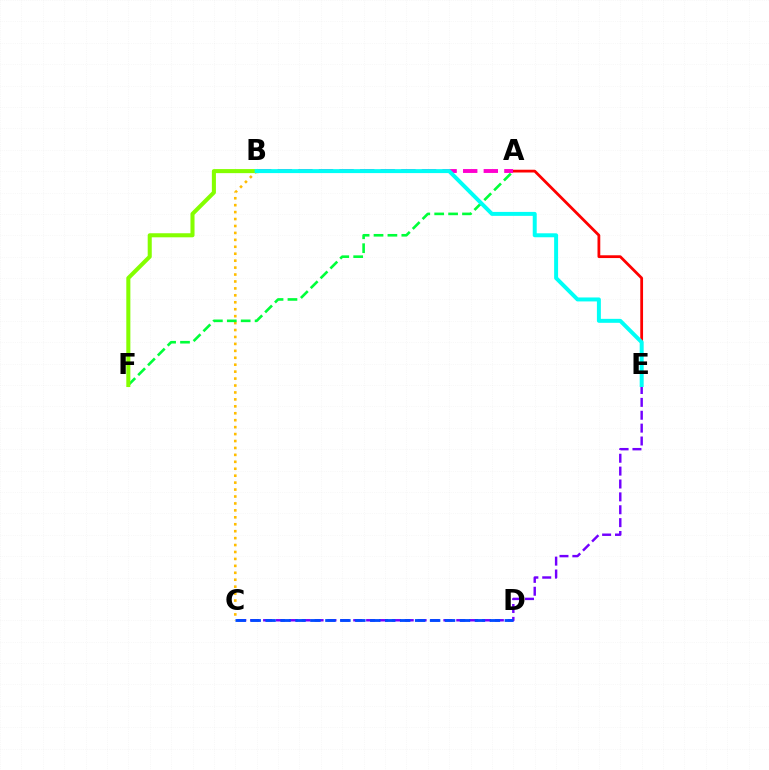{('C', 'E'): [{'color': '#7200ff', 'line_style': 'dashed', 'thickness': 1.75}], ('A', 'E'): [{'color': '#ff0000', 'line_style': 'solid', 'thickness': 2.0}], ('B', 'C'): [{'color': '#ffbd00', 'line_style': 'dotted', 'thickness': 1.88}], ('A', 'B'): [{'color': '#ff00cf', 'line_style': 'dashed', 'thickness': 2.8}], ('A', 'F'): [{'color': '#00ff39', 'line_style': 'dashed', 'thickness': 1.89}], ('C', 'D'): [{'color': '#004bff', 'line_style': 'dashed', 'thickness': 2.03}], ('B', 'F'): [{'color': '#84ff00', 'line_style': 'solid', 'thickness': 2.92}], ('B', 'E'): [{'color': '#00fff6', 'line_style': 'solid', 'thickness': 2.86}]}